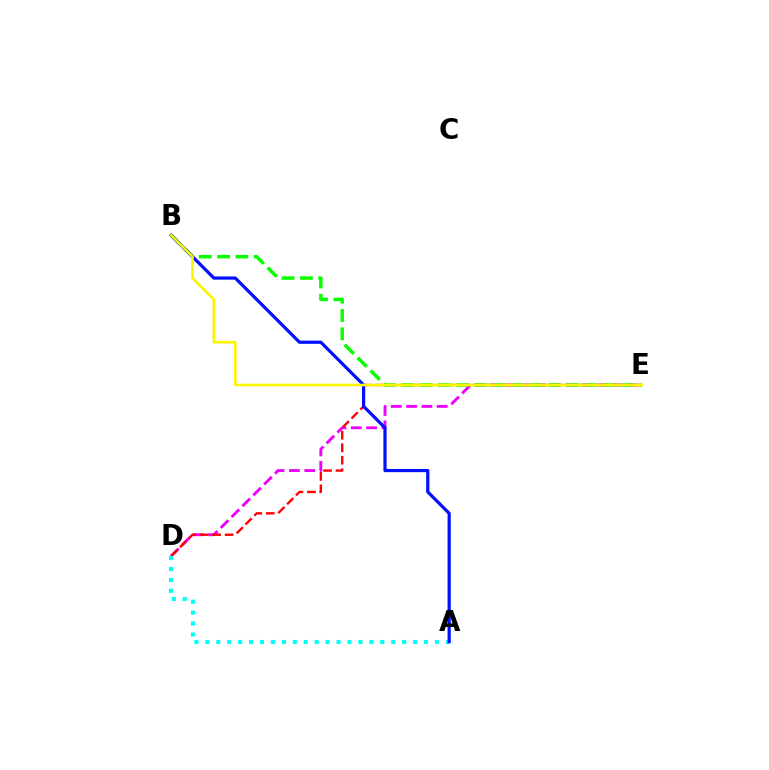{('D', 'E'): [{'color': '#ee00ff', 'line_style': 'dashed', 'thickness': 2.08}, {'color': '#ff0000', 'line_style': 'dashed', 'thickness': 1.7}], ('A', 'D'): [{'color': '#00fff6', 'line_style': 'dotted', 'thickness': 2.97}], ('B', 'E'): [{'color': '#08ff00', 'line_style': 'dashed', 'thickness': 2.49}, {'color': '#fcf500', 'line_style': 'solid', 'thickness': 1.89}], ('A', 'B'): [{'color': '#0010ff', 'line_style': 'solid', 'thickness': 2.31}]}